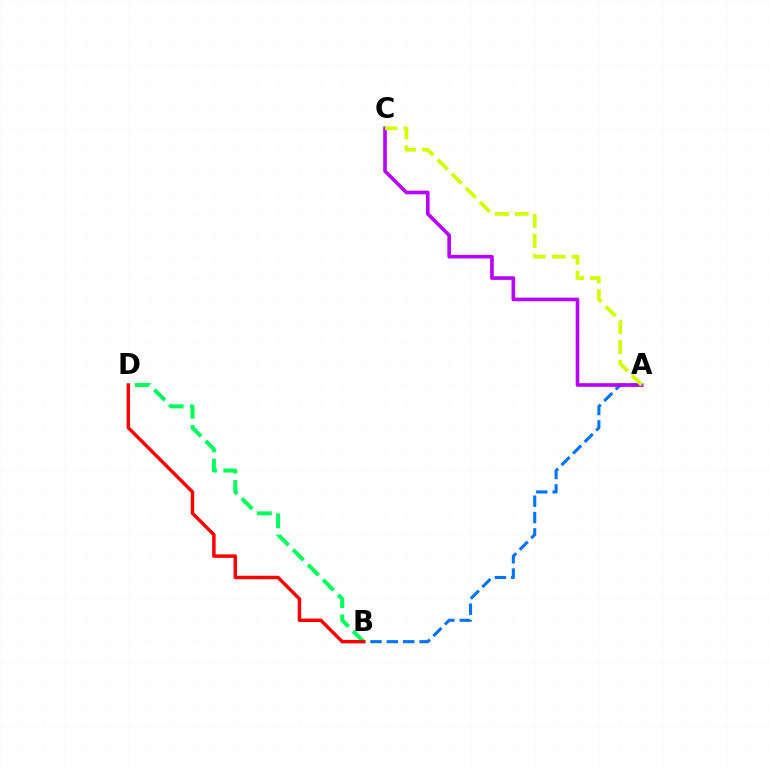{('A', 'B'): [{'color': '#0074ff', 'line_style': 'dashed', 'thickness': 2.22}], ('A', 'C'): [{'color': '#b900ff', 'line_style': 'solid', 'thickness': 2.61}, {'color': '#d1ff00', 'line_style': 'dashed', 'thickness': 2.71}], ('B', 'D'): [{'color': '#00ff5c', 'line_style': 'dashed', 'thickness': 2.89}, {'color': '#ff0000', 'line_style': 'solid', 'thickness': 2.49}]}